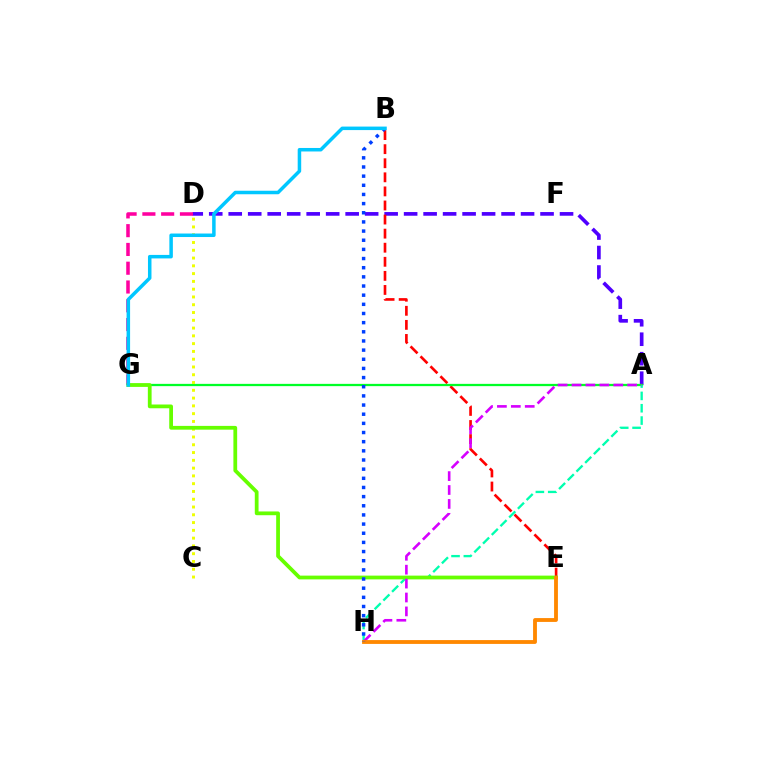{('A', 'D'): [{'color': '#4f00ff', 'line_style': 'dashed', 'thickness': 2.65}], ('D', 'G'): [{'color': '#ff00a0', 'line_style': 'dashed', 'thickness': 2.55}], ('B', 'E'): [{'color': '#ff0000', 'line_style': 'dashed', 'thickness': 1.91}], ('A', 'G'): [{'color': '#00ff27', 'line_style': 'solid', 'thickness': 1.63}], ('C', 'D'): [{'color': '#eeff00', 'line_style': 'dotted', 'thickness': 2.11}], ('A', 'H'): [{'color': '#00ffaf', 'line_style': 'dashed', 'thickness': 1.67}, {'color': '#d600ff', 'line_style': 'dashed', 'thickness': 1.89}], ('E', 'G'): [{'color': '#66ff00', 'line_style': 'solid', 'thickness': 2.71}], ('E', 'H'): [{'color': '#ff8800', 'line_style': 'solid', 'thickness': 2.76}], ('B', 'H'): [{'color': '#003fff', 'line_style': 'dotted', 'thickness': 2.49}], ('B', 'G'): [{'color': '#00c7ff', 'line_style': 'solid', 'thickness': 2.52}]}